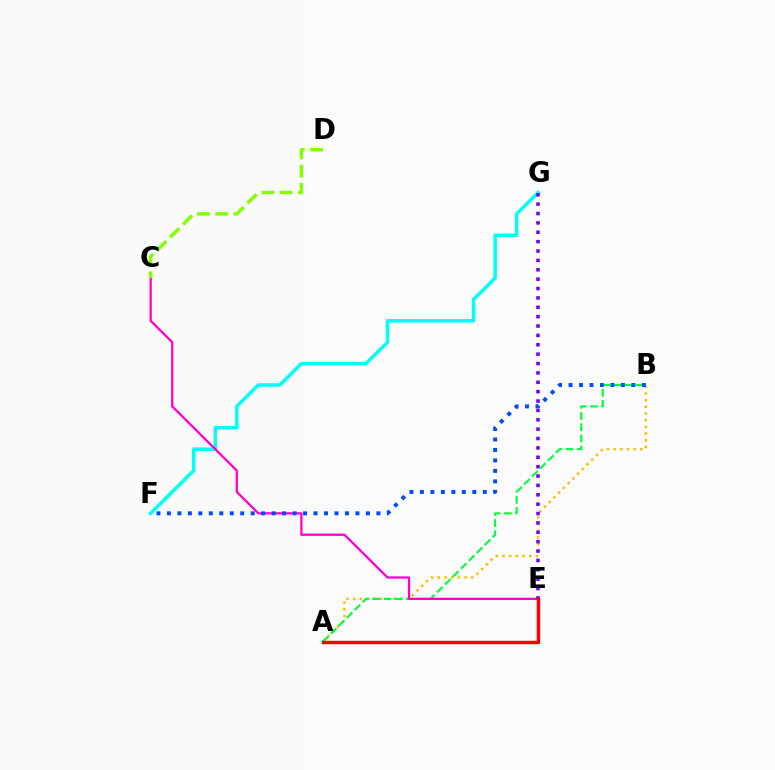{('A', 'B'): [{'color': '#ffbd00', 'line_style': 'dotted', 'thickness': 1.82}, {'color': '#00ff39', 'line_style': 'dashed', 'thickness': 1.52}], ('F', 'G'): [{'color': '#00fff6', 'line_style': 'solid', 'thickness': 2.5}], ('C', 'E'): [{'color': '#ff00cf', 'line_style': 'solid', 'thickness': 1.63}], ('C', 'D'): [{'color': '#84ff00', 'line_style': 'dashed', 'thickness': 2.49}], ('E', 'G'): [{'color': '#7200ff', 'line_style': 'dotted', 'thickness': 2.55}], ('B', 'F'): [{'color': '#004bff', 'line_style': 'dotted', 'thickness': 2.85}], ('A', 'E'): [{'color': '#ff0000', 'line_style': 'solid', 'thickness': 2.48}]}